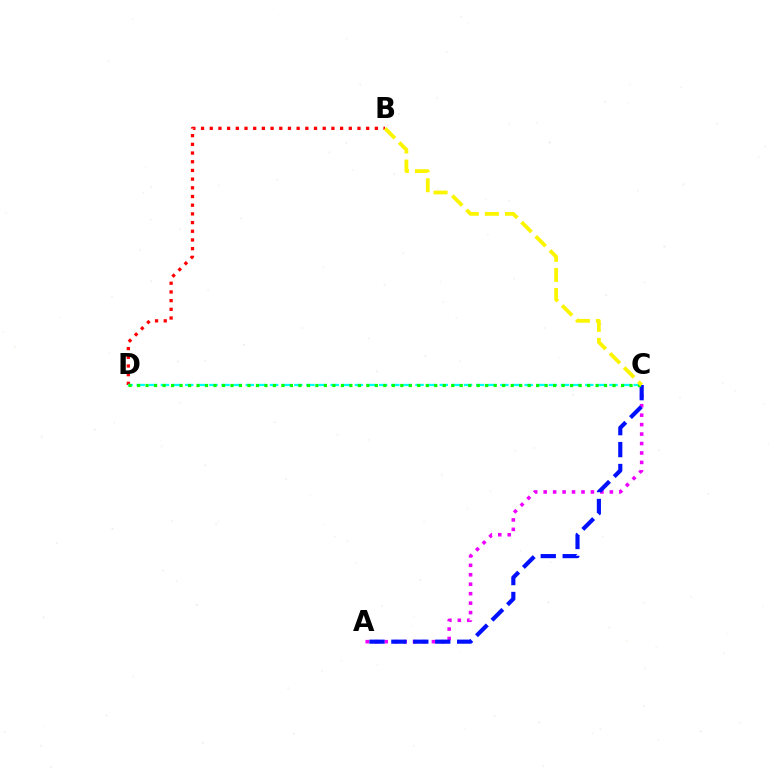{('B', 'D'): [{'color': '#ff0000', 'line_style': 'dotted', 'thickness': 2.36}], ('C', 'D'): [{'color': '#00fff6', 'line_style': 'dashed', 'thickness': 1.65}, {'color': '#08ff00', 'line_style': 'dotted', 'thickness': 2.31}], ('A', 'C'): [{'color': '#ee00ff', 'line_style': 'dotted', 'thickness': 2.57}, {'color': '#0010ff', 'line_style': 'dashed', 'thickness': 2.98}], ('B', 'C'): [{'color': '#fcf500', 'line_style': 'dashed', 'thickness': 2.72}]}